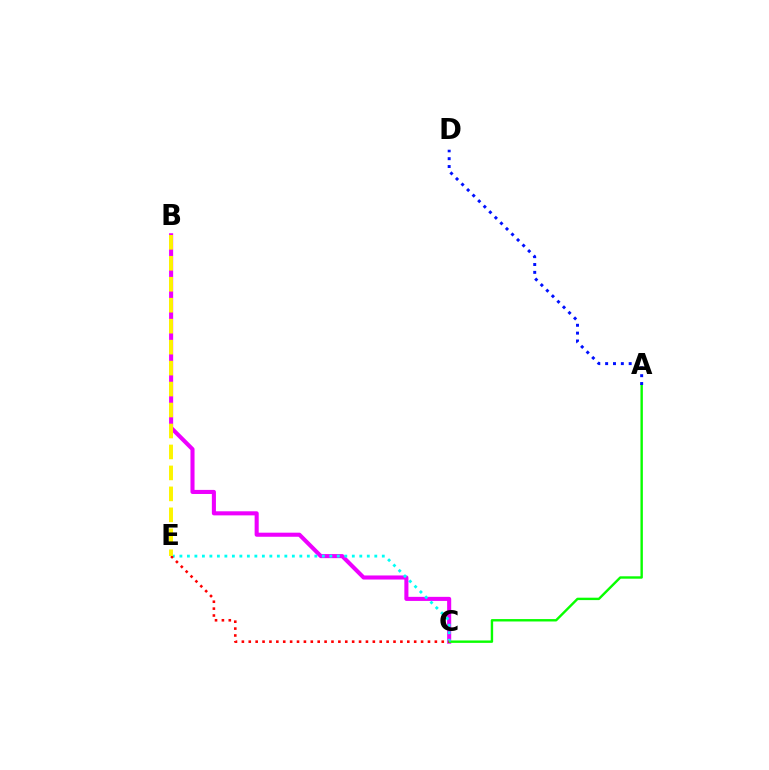{('B', 'C'): [{'color': '#ee00ff', 'line_style': 'solid', 'thickness': 2.94}], ('A', 'C'): [{'color': '#08ff00', 'line_style': 'solid', 'thickness': 1.73}], ('C', 'E'): [{'color': '#00fff6', 'line_style': 'dotted', 'thickness': 2.04}, {'color': '#ff0000', 'line_style': 'dotted', 'thickness': 1.87}], ('A', 'D'): [{'color': '#0010ff', 'line_style': 'dotted', 'thickness': 2.13}], ('B', 'E'): [{'color': '#fcf500', 'line_style': 'dashed', 'thickness': 2.85}]}